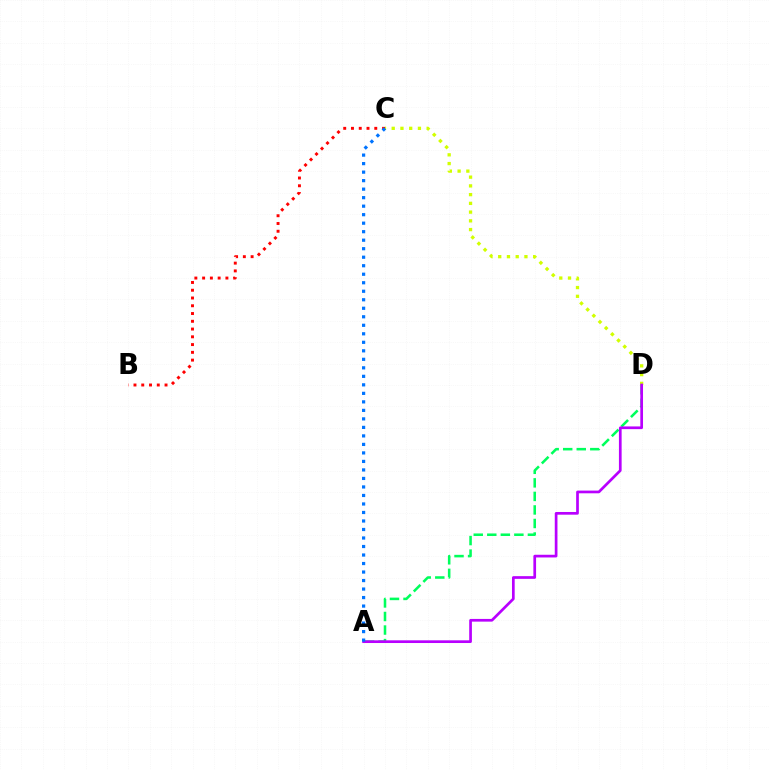{('B', 'C'): [{'color': '#ff0000', 'line_style': 'dotted', 'thickness': 2.11}], ('A', 'D'): [{'color': '#00ff5c', 'line_style': 'dashed', 'thickness': 1.84}, {'color': '#b900ff', 'line_style': 'solid', 'thickness': 1.94}], ('C', 'D'): [{'color': '#d1ff00', 'line_style': 'dotted', 'thickness': 2.37}], ('A', 'C'): [{'color': '#0074ff', 'line_style': 'dotted', 'thickness': 2.31}]}